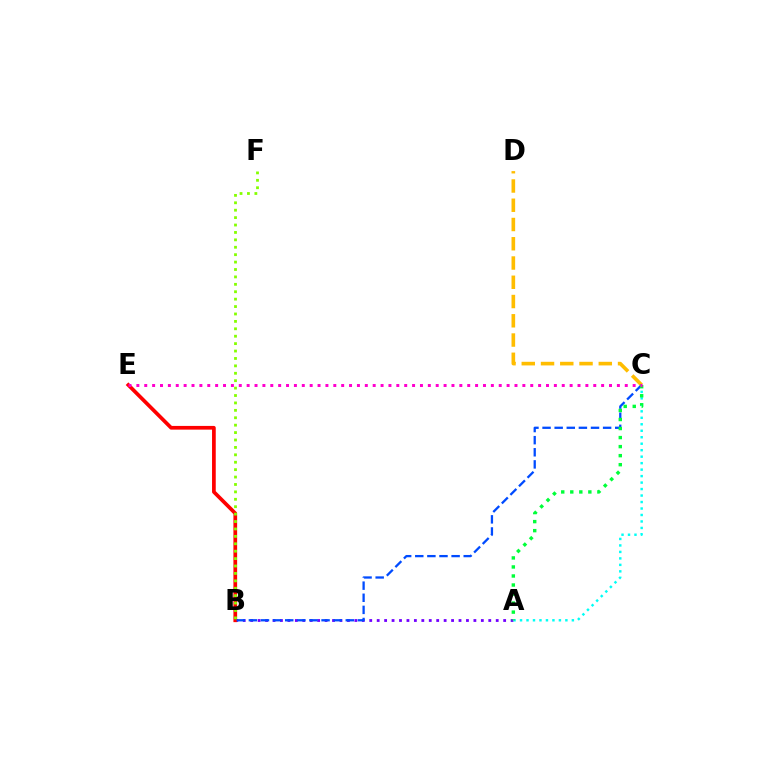{('A', 'B'): [{'color': '#7200ff', 'line_style': 'dotted', 'thickness': 2.02}], ('B', 'E'): [{'color': '#ff0000', 'line_style': 'solid', 'thickness': 2.67}], ('C', 'D'): [{'color': '#ffbd00', 'line_style': 'dashed', 'thickness': 2.62}], ('A', 'C'): [{'color': '#00fff6', 'line_style': 'dotted', 'thickness': 1.76}, {'color': '#00ff39', 'line_style': 'dotted', 'thickness': 2.45}], ('B', 'C'): [{'color': '#004bff', 'line_style': 'dashed', 'thickness': 1.65}], ('B', 'F'): [{'color': '#84ff00', 'line_style': 'dotted', 'thickness': 2.01}], ('C', 'E'): [{'color': '#ff00cf', 'line_style': 'dotted', 'thickness': 2.14}]}